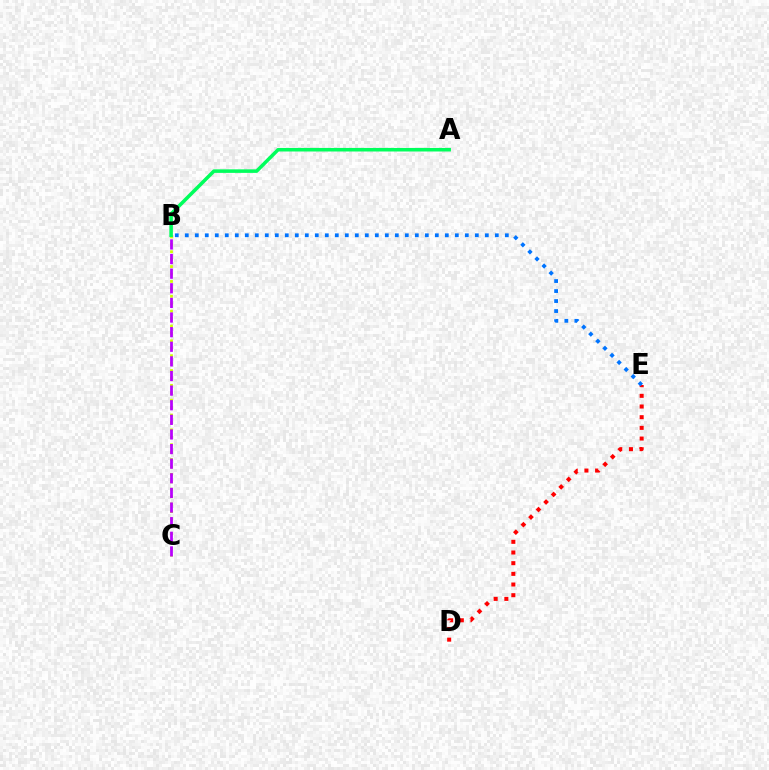{('D', 'E'): [{'color': '#ff0000', 'line_style': 'dotted', 'thickness': 2.9}], ('B', 'C'): [{'color': '#d1ff00', 'line_style': 'dotted', 'thickness': 2.02}, {'color': '#b900ff', 'line_style': 'dashed', 'thickness': 1.99}], ('B', 'E'): [{'color': '#0074ff', 'line_style': 'dotted', 'thickness': 2.72}], ('A', 'B'): [{'color': '#00ff5c', 'line_style': 'solid', 'thickness': 2.55}]}